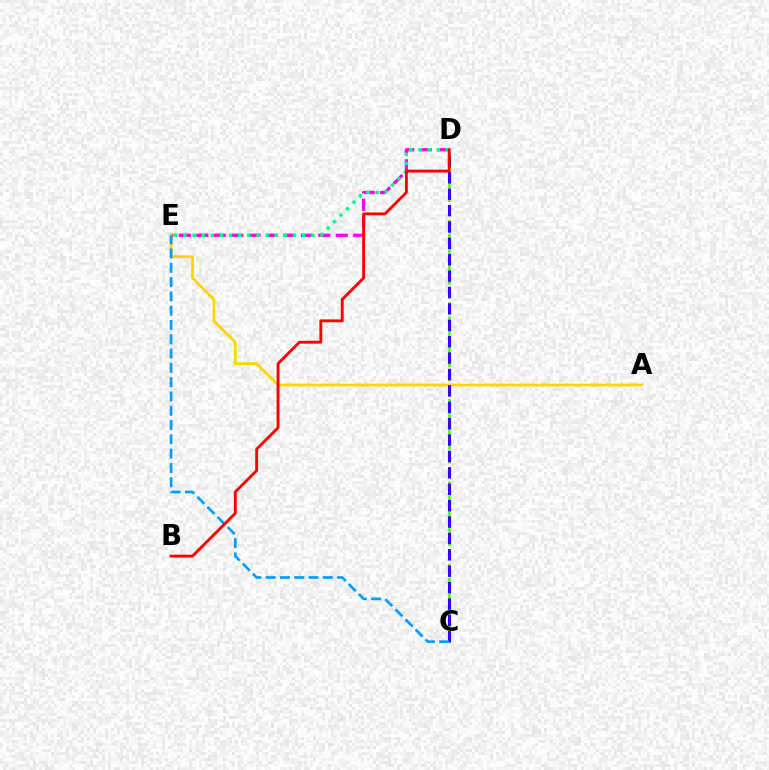{('D', 'E'): [{'color': '#ff00ed', 'line_style': 'dashed', 'thickness': 2.37}, {'color': '#00ff86', 'line_style': 'dotted', 'thickness': 2.48}], ('C', 'D'): [{'color': '#4fff00', 'line_style': 'dashed', 'thickness': 1.87}, {'color': '#3700ff', 'line_style': 'dashed', 'thickness': 2.23}], ('A', 'E'): [{'color': '#ffd500', 'line_style': 'solid', 'thickness': 1.99}], ('C', 'E'): [{'color': '#009eff', 'line_style': 'dashed', 'thickness': 1.94}], ('B', 'D'): [{'color': '#ff0000', 'line_style': 'solid', 'thickness': 2.07}]}